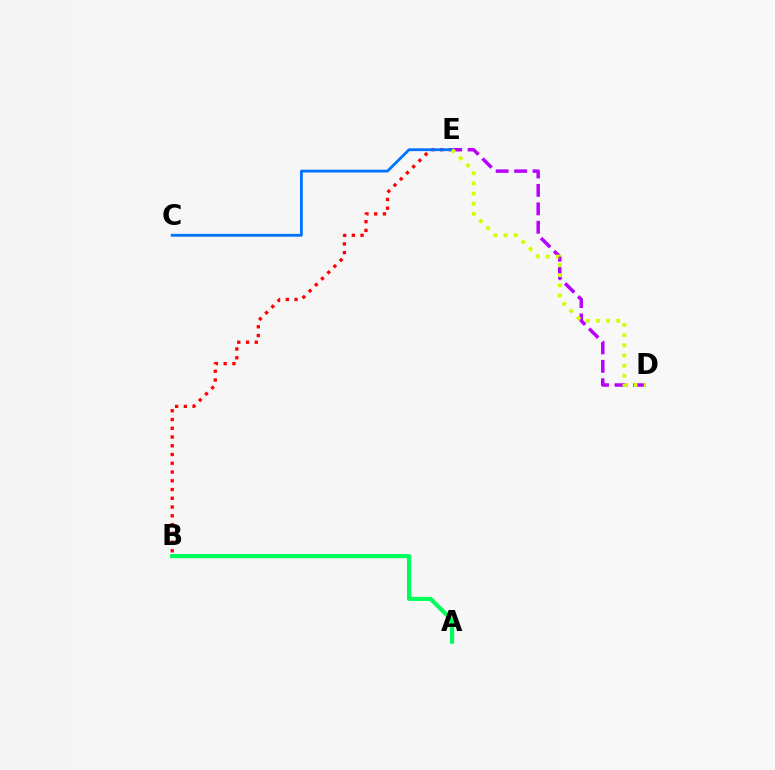{('A', 'B'): [{'color': '#00ff5c', 'line_style': 'solid', 'thickness': 2.98}], ('D', 'E'): [{'color': '#b900ff', 'line_style': 'dashed', 'thickness': 2.5}, {'color': '#d1ff00', 'line_style': 'dotted', 'thickness': 2.77}], ('B', 'E'): [{'color': '#ff0000', 'line_style': 'dotted', 'thickness': 2.38}], ('C', 'E'): [{'color': '#0074ff', 'line_style': 'solid', 'thickness': 2.03}]}